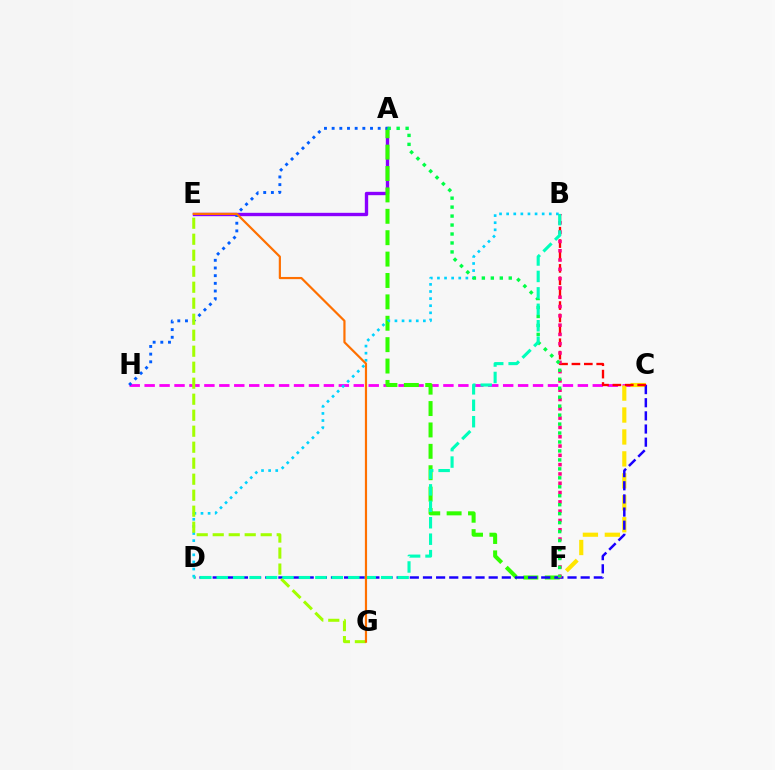{('C', 'H'): [{'color': '#fa00f9', 'line_style': 'dashed', 'thickness': 2.03}], ('A', 'E'): [{'color': '#8a00ff', 'line_style': 'solid', 'thickness': 2.42}], ('A', 'F'): [{'color': '#31ff00', 'line_style': 'dashed', 'thickness': 2.91}, {'color': '#00ff45', 'line_style': 'dotted', 'thickness': 2.44}], ('C', 'F'): [{'color': '#ffe600', 'line_style': 'dashed', 'thickness': 2.98}], ('C', 'D'): [{'color': '#1900ff', 'line_style': 'dashed', 'thickness': 1.79}], ('B', 'C'): [{'color': '#ff0000', 'line_style': 'dashed', 'thickness': 1.68}], ('A', 'H'): [{'color': '#005dff', 'line_style': 'dotted', 'thickness': 2.09}], ('B', 'F'): [{'color': '#ff0088', 'line_style': 'dotted', 'thickness': 2.53}], ('B', 'D'): [{'color': '#00d3ff', 'line_style': 'dotted', 'thickness': 1.93}, {'color': '#00ffbb', 'line_style': 'dashed', 'thickness': 2.23}], ('E', 'G'): [{'color': '#a2ff00', 'line_style': 'dashed', 'thickness': 2.17}, {'color': '#ff7000', 'line_style': 'solid', 'thickness': 1.58}]}